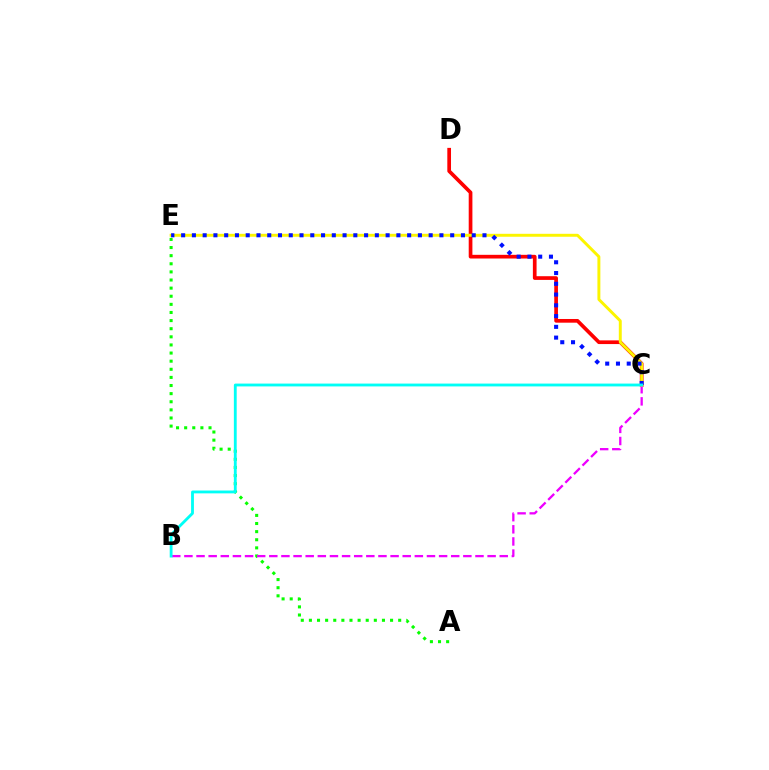{('A', 'E'): [{'color': '#08ff00', 'line_style': 'dotted', 'thickness': 2.21}], ('C', 'D'): [{'color': '#ff0000', 'line_style': 'solid', 'thickness': 2.66}], ('B', 'C'): [{'color': '#ee00ff', 'line_style': 'dashed', 'thickness': 1.65}, {'color': '#00fff6', 'line_style': 'solid', 'thickness': 2.04}], ('C', 'E'): [{'color': '#fcf500', 'line_style': 'solid', 'thickness': 2.12}, {'color': '#0010ff', 'line_style': 'dotted', 'thickness': 2.92}]}